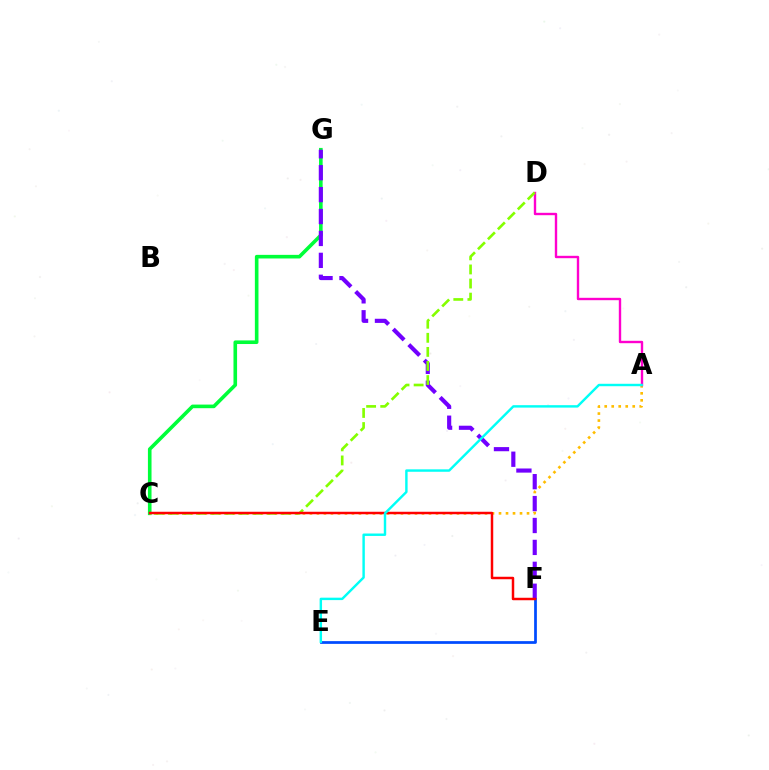{('C', 'G'): [{'color': '#00ff39', 'line_style': 'solid', 'thickness': 2.6}], ('A', 'C'): [{'color': '#ffbd00', 'line_style': 'dotted', 'thickness': 1.9}], ('A', 'D'): [{'color': '#ff00cf', 'line_style': 'solid', 'thickness': 1.72}], ('E', 'F'): [{'color': '#004bff', 'line_style': 'solid', 'thickness': 1.97}], ('F', 'G'): [{'color': '#7200ff', 'line_style': 'dashed', 'thickness': 2.98}], ('C', 'D'): [{'color': '#84ff00', 'line_style': 'dashed', 'thickness': 1.91}], ('C', 'F'): [{'color': '#ff0000', 'line_style': 'solid', 'thickness': 1.78}], ('A', 'E'): [{'color': '#00fff6', 'line_style': 'solid', 'thickness': 1.75}]}